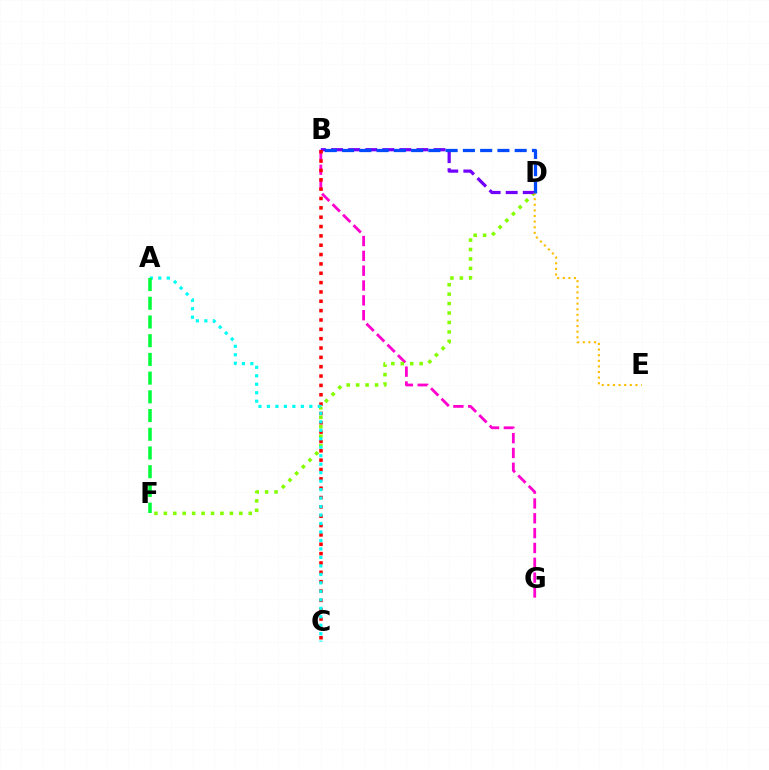{('B', 'G'): [{'color': '#ff00cf', 'line_style': 'dashed', 'thickness': 2.02}], ('D', 'F'): [{'color': '#84ff00', 'line_style': 'dotted', 'thickness': 2.56}], ('B', 'D'): [{'color': '#7200ff', 'line_style': 'dashed', 'thickness': 2.32}, {'color': '#004bff', 'line_style': 'dashed', 'thickness': 2.35}], ('B', 'C'): [{'color': '#ff0000', 'line_style': 'dotted', 'thickness': 2.54}], ('A', 'C'): [{'color': '#00fff6', 'line_style': 'dotted', 'thickness': 2.3}], ('D', 'E'): [{'color': '#ffbd00', 'line_style': 'dotted', 'thickness': 1.52}], ('A', 'F'): [{'color': '#00ff39', 'line_style': 'dashed', 'thickness': 2.54}]}